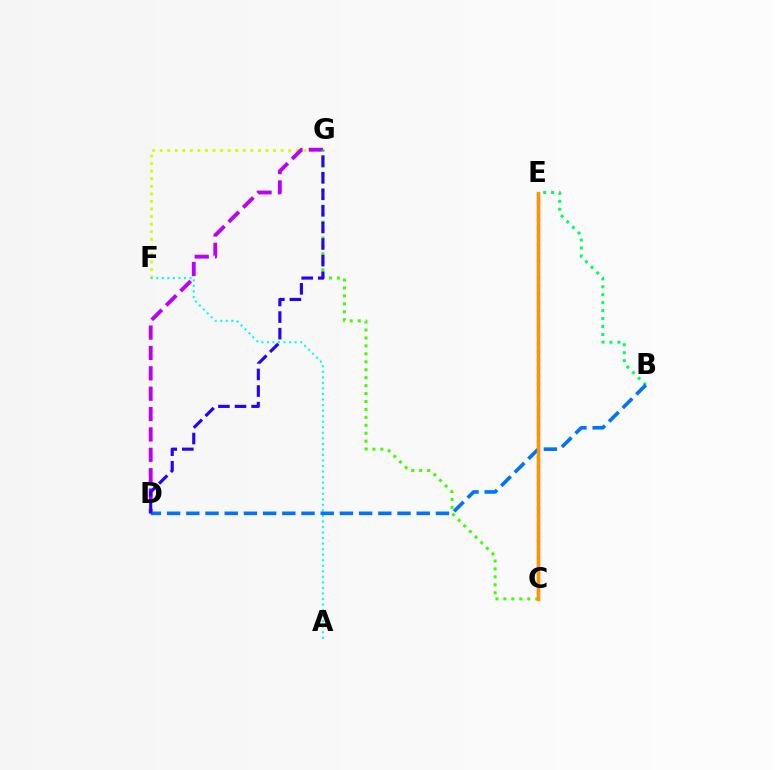{('F', 'G'): [{'color': '#d1ff00', 'line_style': 'dotted', 'thickness': 2.06}], ('D', 'G'): [{'color': '#b900ff', 'line_style': 'dashed', 'thickness': 2.77}, {'color': '#2500ff', 'line_style': 'dashed', 'thickness': 2.25}], ('C', 'E'): [{'color': '#ff00ac', 'line_style': 'dashed', 'thickness': 2.23}, {'color': '#ff0000', 'line_style': 'dotted', 'thickness': 2.24}, {'color': '#ff9400', 'line_style': 'solid', 'thickness': 2.49}], ('A', 'F'): [{'color': '#00fff6', 'line_style': 'dotted', 'thickness': 1.51}], ('B', 'E'): [{'color': '#00ff5c', 'line_style': 'dotted', 'thickness': 2.16}], ('C', 'G'): [{'color': '#3dff00', 'line_style': 'dotted', 'thickness': 2.16}], ('B', 'D'): [{'color': '#0074ff', 'line_style': 'dashed', 'thickness': 2.61}]}